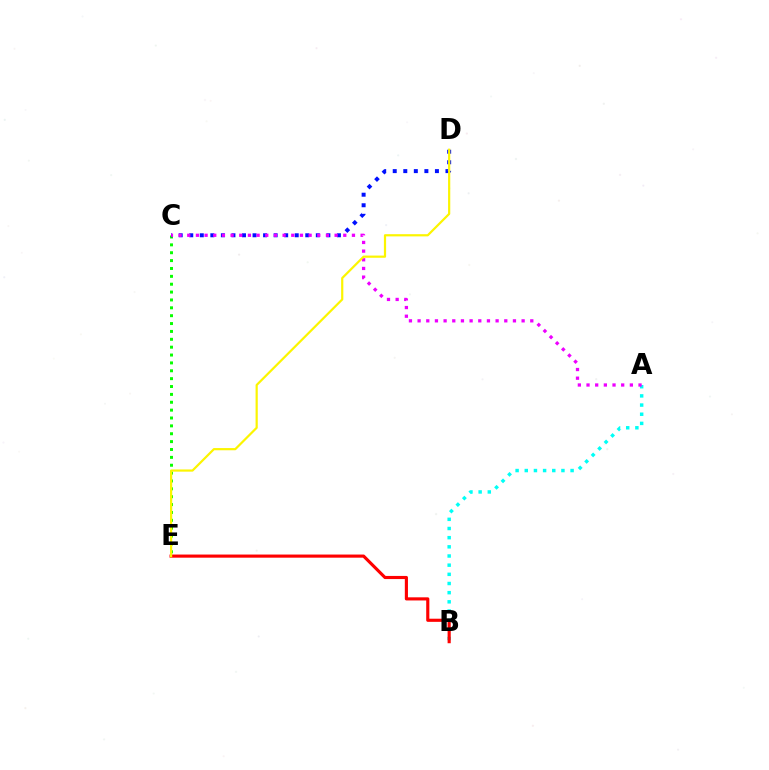{('A', 'B'): [{'color': '#00fff6', 'line_style': 'dotted', 'thickness': 2.49}], ('C', 'E'): [{'color': '#08ff00', 'line_style': 'dotted', 'thickness': 2.14}], ('C', 'D'): [{'color': '#0010ff', 'line_style': 'dotted', 'thickness': 2.87}], ('B', 'E'): [{'color': '#ff0000', 'line_style': 'solid', 'thickness': 2.26}], ('A', 'C'): [{'color': '#ee00ff', 'line_style': 'dotted', 'thickness': 2.36}], ('D', 'E'): [{'color': '#fcf500', 'line_style': 'solid', 'thickness': 1.58}]}